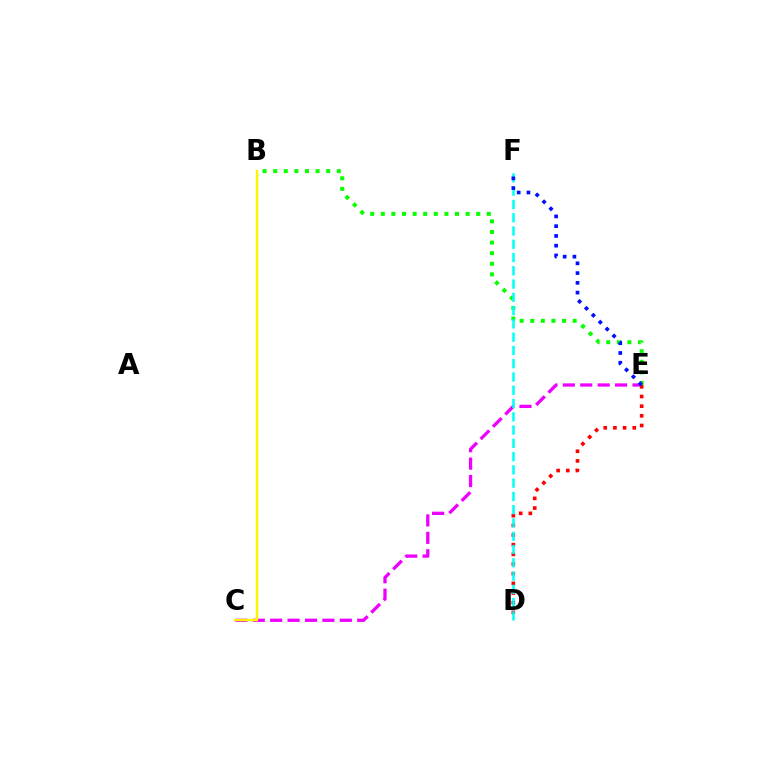{('B', 'E'): [{'color': '#08ff00', 'line_style': 'dotted', 'thickness': 2.88}], ('C', 'E'): [{'color': '#ee00ff', 'line_style': 'dashed', 'thickness': 2.37}], ('D', 'E'): [{'color': '#ff0000', 'line_style': 'dotted', 'thickness': 2.63}], ('B', 'C'): [{'color': '#fcf500', 'line_style': 'solid', 'thickness': 1.77}], ('D', 'F'): [{'color': '#00fff6', 'line_style': 'dashed', 'thickness': 1.8}], ('E', 'F'): [{'color': '#0010ff', 'line_style': 'dotted', 'thickness': 2.65}]}